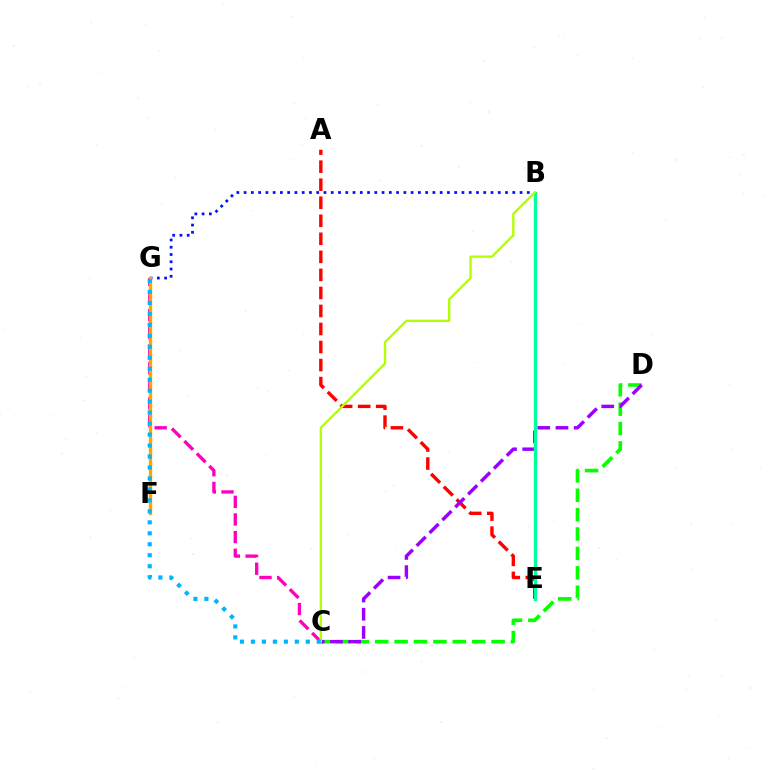{('A', 'E'): [{'color': '#ff0000', 'line_style': 'dashed', 'thickness': 2.45}], ('C', 'G'): [{'color': '#ff00bd', 'line_style': 'dashed', 'thickness': 2.4}, {'color': '#00b5ff', 'line_style': 'dotted', 'thickness': 2.98}], ('B', 'G'): [{'color': '#0010ff', 'line_style': 'dotted', 'thickness': 1.97}], ('C', 'D'): [{'color': '#08ff00', 'line_style': 'dashed', 'thickness': 2.63}, {'color': '#9b00ff', 'line_style': 'dashed', 'thickness': 2.47}], ('F', 'G'): [{'color': '#ffa500', 'line_style': 'solid', 'thickness': 2.41}], ('B', 'E'): [{'color': '#00ff9d', 'line_style': 'solid', 'thickness': 2.37}], ('B', 'C'): [{'color': '#b3ff00', 'line_style': 'solid', 'thickness': 1.7}]}